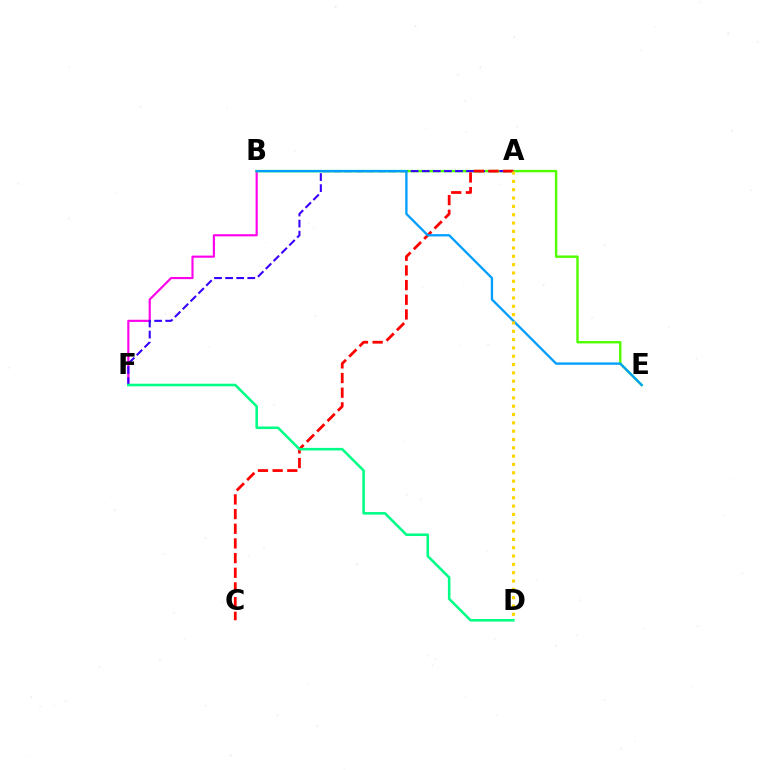{('B', 'F'): [{'color': '#ff00ed', 'line_style': 'solid', 'thickness': 1.54}], ('B', 'E'): [{'color': '#4fff00', 'line_style': 'solid', 'thickness': 1.73}, {'color': '#009eff', 'line_style': 'solid', 'thickness': 1.67}], ('A', 'F'): [{'color': '#3700ff', 'line_style': 'dashed', 'thickness': 1.51}], ('A', 'C'): [{'color': '#ff0000', 'line_style': 'dashed', 'thickness': 1.99}], ('D', 'F'): [{'color': '#00ff86', 'line_style': 'solid', 'thickness': 1.85}], ('A', 'D'): [{'color': '#ffd500', 'line_style': 'dotted', 'thickness': 2.26}]}